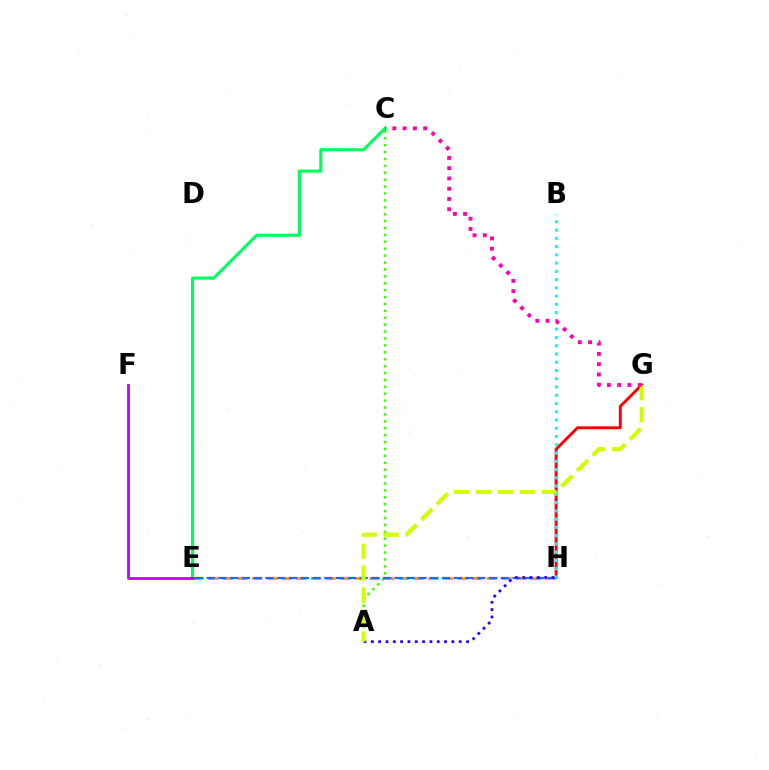{('E', 'H'): [{'color': '#ff9400', 'line_style': 'dashed', 'thickness': 1.99}, {'color': '#0074ff', 'line_style': 'dashed', 'thickness': 1.6}], ('A', 'C'): [{'color': '#3dff00', 'line_style': 'dotted', 'thickness': 1.88}], ('G', 'H'): [{'color': '#ff0000', 'line_style': 'solid', 'thickness': 2.11}], ('C', 'E'): [{'color': '#00ff5c', 'line_style': 'solid', 'thickness': 2.24}], ('E', 'F'): [{'color': '#b900ff', 'line_style': 'solid', 'thickness': 1.97}], ('A', 'H'): [{'color': '#2500ff', 'line_style': 'dotted', 'thickness': 1.99}], ('A', 'G'): [{'color': '#d1ff00', 'line_style': 'dashed', 'thickness': 2.99}], ('B', 'H'): [{'color': '#00fff6', 'line_style': 'dotted', 'thickness': 2.24}], ('C', 'G'): [{'color': '#ff00ac', 'line_style': 'dotted', 'thickness': 2.79}]}